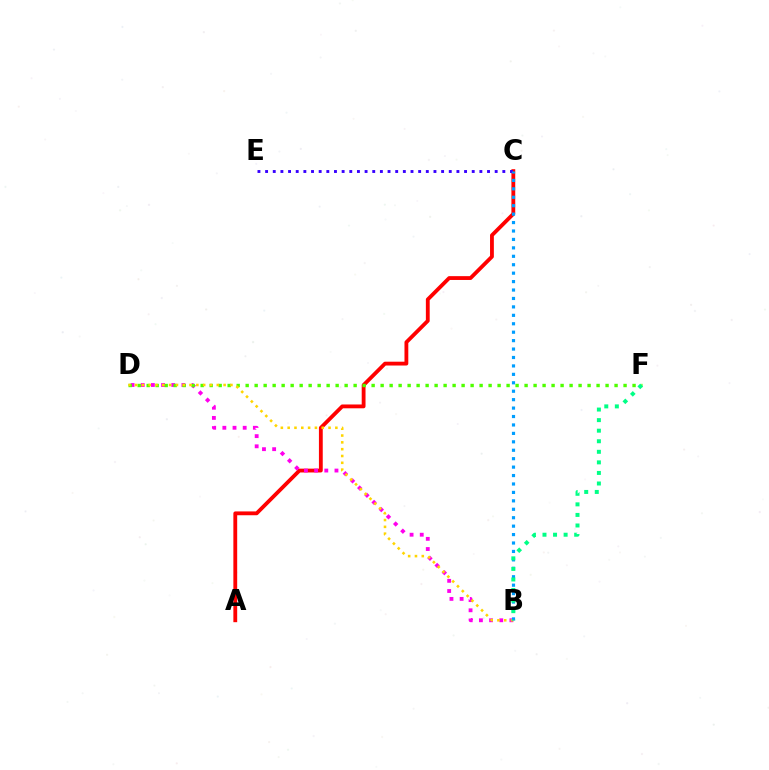{('A', 'C'): [{'color': '#ff0000', 'line_style': 'solid', 'thickness': 2.75}], ('C', 'E'): [{'color': '#3700ff', 'line_style': 'dotted', 'thickness': 2.08}], ('B', 'D'): [{'color': '#ff00ed', 'line_style': 'dotted', 'thickness': 2.76}, {'color': '#ffd500', 'line_style': 'dotted', 'thickness': 1.85}], ('D', 'F'): [{'color': '#4fff00', 'line_style': 'dotted', 'thickness': 2.44}], ('B', 'C'): [{'color': '#009eff', 'line_style': 'dotted', 'thickness': 2.29}], ('B', 'F'): [{'color': '#00ff86', 'line_style': 'dotted', 'thickness': 2.87}]}